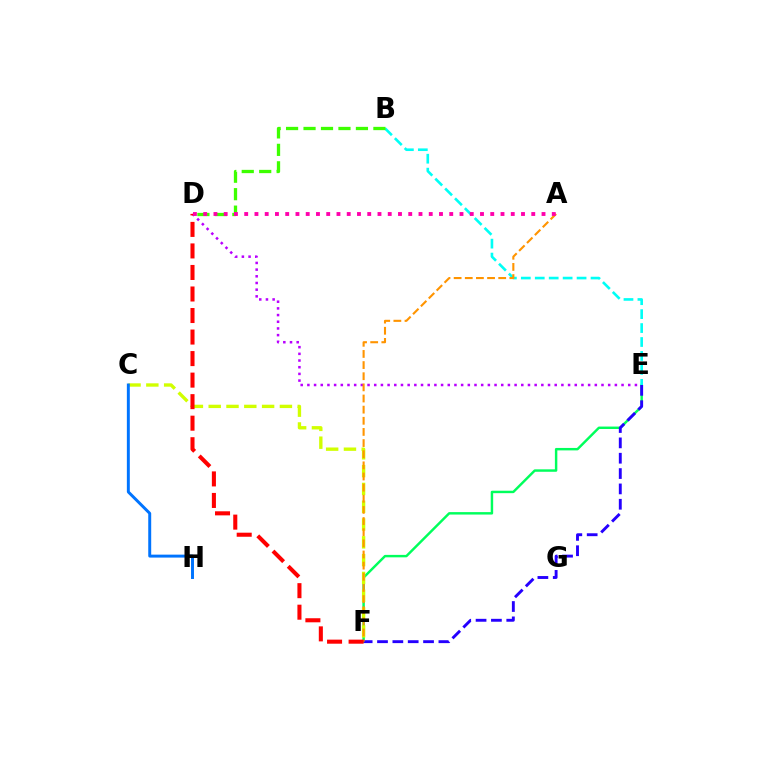{('E', 'F'): [{'color': '#00ff5c', 'line_style': 'solid', 'thickness': 1.76}, {'color': '#2500ff', 'line_style': 'dashed', 'thickness': 2.08}], ('C', 'F'): [{'color': '#d1ff00', 'line_style': 'dashed', 'thickness': 2.42}], ('D', 'E'): [{'color': '#b900ff', 'line_style': 'dotted', 'thickness': 1.82}], ('C', 'H'): [{'color': '#0074ff', 'line_style': 'solid', 'thickness': 2.13}], ('B', 'E'): [{'color': '#00fff6', 'line_style': 'dashed', 'thickness': 1.89}], ('B', 'D'): [{'color': '#3dff00', 'line_style': 'dashed', 'thickness': 2.37}], ('A', 'F'): [{'color': '#ff9400', 'line_style': 'dashed', 'thickness': 1.51}], ('D', 'F'): [{'color': '#ff0000', 'line_style': 'dashed', 'thickness': 2.92}], ('A', 'D'): [{'color': '#ff00ac', 'line_style': 'dotted', 'thickness': 2.79}]}